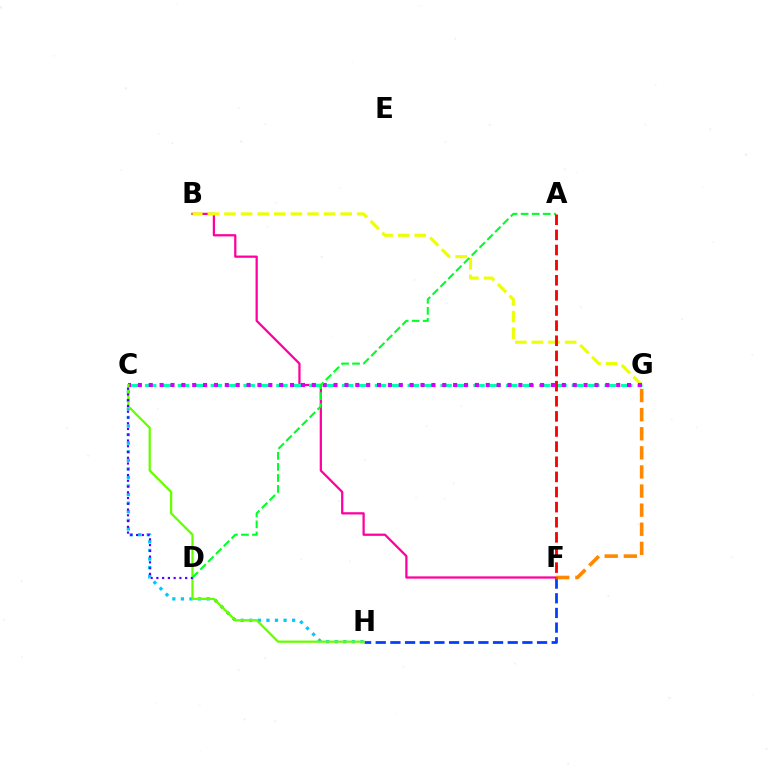{('B', 'F'): [{'color': '#ff00a0', 'line_style': 'solid', 'thickness': 1.62}], ('C', 'H'): [{'color': '#00c7ff', 'line_style': 'dotted', 'thickness': 2.33}, {'color': '#66ff00', 'line_style': 'solid', 'thickness': 1.63}], ('F', 'H'): [{'color': '#003fff', 'line_style': 'dashed', 'thickness': 1.99}], ('C', 'G'): [{'color': '#00ffaf', 'line_style': 'dashed', 'thickness': 2.23}, {'color': '#d600ff', 'line_style': 'dotted', 'thickness': 2.95}], ('B', 'G'): [{'color': '#eeff00', 'line_style': 'dashed', 'thickness': 2.25}], ('C', 'D'): [{'color': '#4f00ff', 'line_style': 'dotted', 'thickness': 1.56}], ('F', 'G'): [{'color': '#ff8800', 'line_style': 'dashed', 'thickness': 2.59}], ('A', 'D'): [{'color': '#00ff27', 'line_style': 'dashed', 'thickness': 1.5}], ('A', 'F'): [{'color': '#ff0000', 'line_style': 'dashed', 'thickness': 2.05}]}